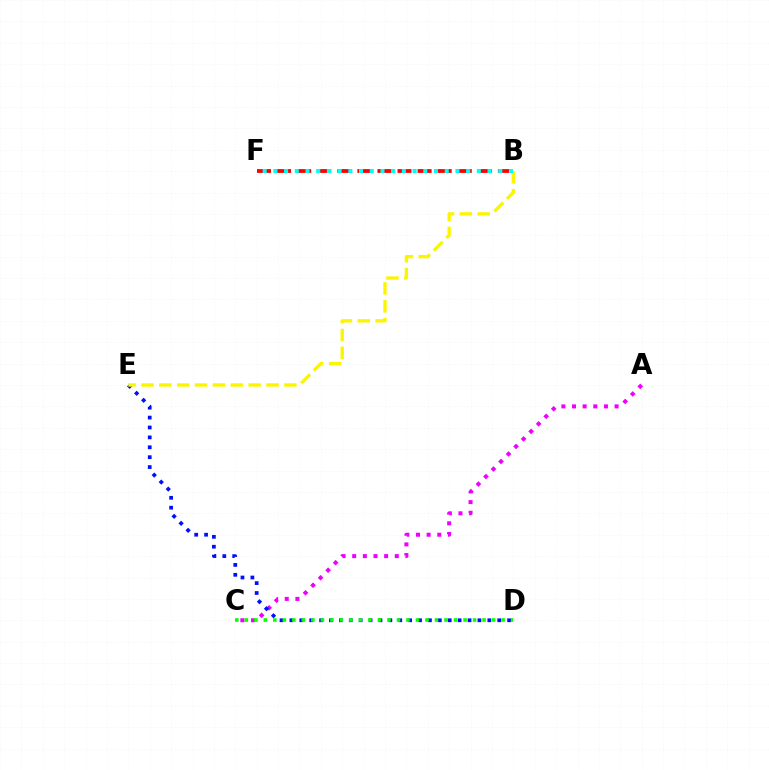{('A', 'C'): [{'color': '#ee00ff', 'line_style': 'dotted', 'thickness': 2.89}], ('B', 'F'): [{'color': '#ff0000', 'line_style': 'dashed', 'thickness': 2.73}, {'color': '#00fff6', 'line_style': 'dotted', 'thickness': 2.91}], ('D', 'E'): [{'color': '#0010ff', 'line_style': 'dotted', 'thickness': 2.69}], ('B', 'E'): [{'color': '#fcf500', 'line_style': 'dashed', 'thickness': 2.43}], ('C', 'D'): [{'color': '#08ff00', 'line_style': 'dotted', 'thickness': 2.58}]}